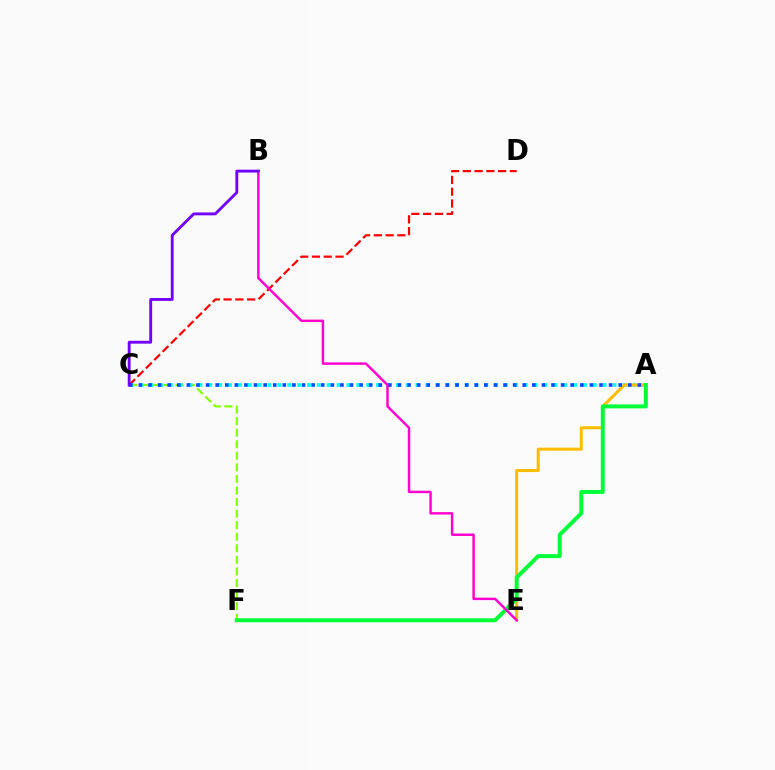{('C', 'F'): [{'color': '#84ff00', 'line_style': 'dashed', 'thickness': 1.57}], ('C', 'D'): [{'color': '#ff0000', 'line_style': 'dashed', 'thickness': 1.6}], ('A', 'C'): [{'color': '#00fff6', 'line_style': 'dotted', 'thickness': 2.68}, {'color': '#004bff', 'line_style': 'dotted', 'thickness': 2.61}], ('A', 'E'): [{'color': '#ffbd00', 'line_style': 'solid', 'thickness': 2.19}], ('A', 'F'): [{'color': '#00ff39', 'line_style': 'solid', 'thickness': 2.86}], ('B', 'E'): [{'color': '#ff00cf', 'line_style': 'solid', 'thickness': 1.76}], ('B', 'C'): [{'color': '#7200ff', 'line_style': 'solid', 'thickness': 2.06}]}